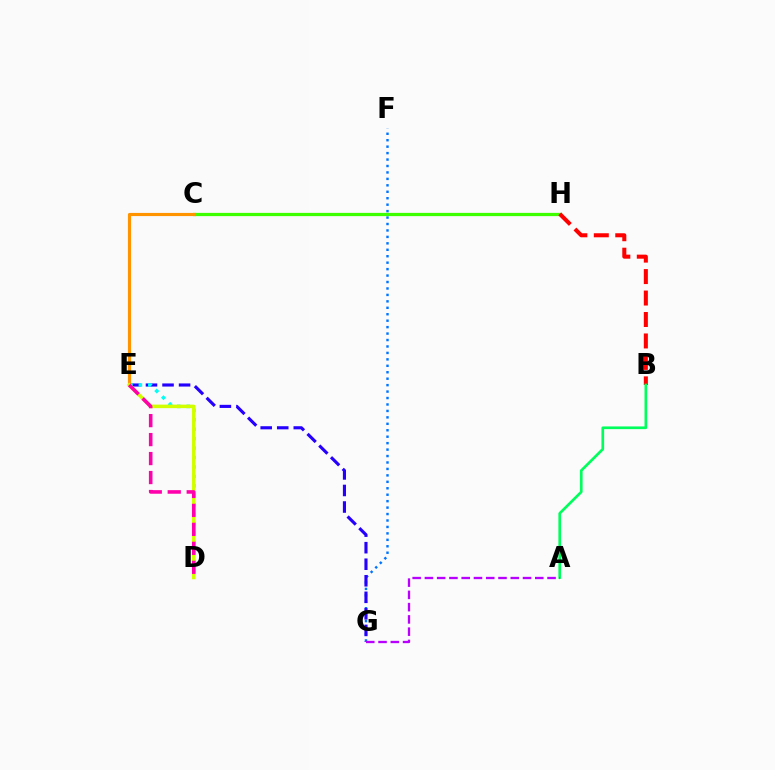{('F', 'G'): [{'color': '#0074ff', 'line_style': 'dotted', 'thickness': 1.75}], ('C', 'H'): [{'color': '#3dff00', 'line_style': 'solid', 'thickness': 2.34}], ('B', 'H'): [{'color': '#ff0000', 'line_style': 'dashed', 'thickness': 2.91}], ('E', 'G'): [{'color': '#2500ff', 'line_style': 'dashed', 'thickness': 2.25}], ('D', 'E'): [{'color': '#00fff6', 'line_style': 'dotted', 'thickness': 2.57}, {'color': '#d1ff00', 'line_style': 'solid', 'thickness': 2.53}, {'color': '#ff00ac', 'line_style': 'dashed', 'thickness': 2.58}], ('A', 'B'): [{'color': '#00ff5c', 'line_style': 'solid', 'thickness': 1.93}], ('C', 'E'): [{'color': '#ff9400', 'line_style': 'solid', 'thickness': 2.26}], ('A', 'G'): [{'color': '#b900ff', 'line_style': 'dashed', 'thickness': 1.67}]}